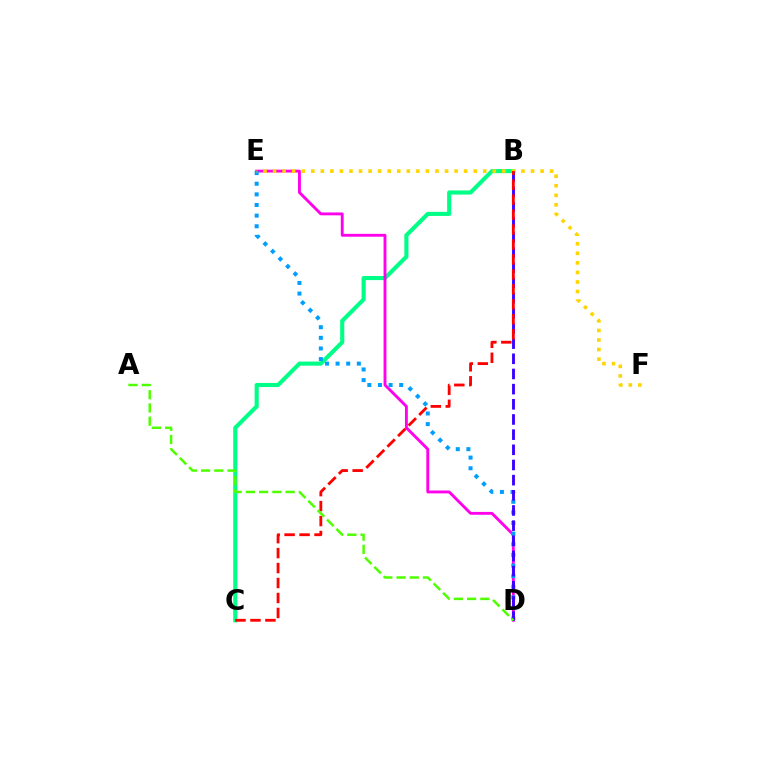{('B', 'C'): [{'color': '#00ff86', 'line_style': 'solid', 'thickness': 2.96}, {'color': '#ff0000', 'line_style': 'dashed', 'thickness': 2.03}], ('D', 'E'): [{'color': '#ff00ed', 'line_style': 'solid', 'thickness': 2.07}, {'color': '#009eff', 'line_style': 'dotted', 'thickness': 2.89}], ('E', 'F'): [{'color': '#ffd500', 'line_style': 'dotted', 'thickness': 2.6}], ('B', 'D'): [{'color': '#3700ff', 'line_style': 'dashed', 'thickness': 2.06}], ('A', 'D'): [{'color': '#4fff00', 'line_style': 'dashed', 'thickness': 1.8}]}